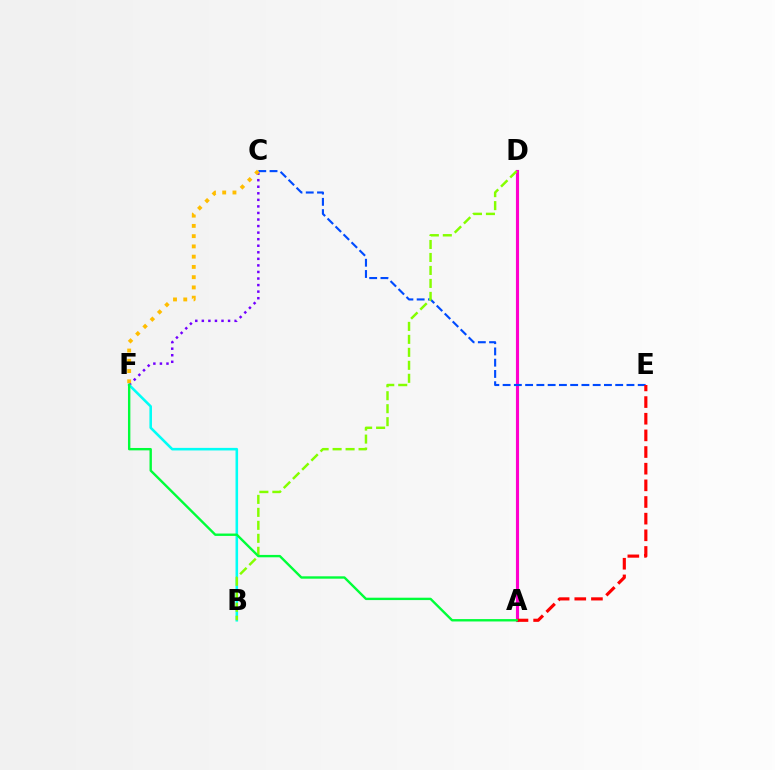{('A', 'D'): [{'color': '#ff00cf', 'line_style': 'solid', 'thickness': 2.25}], ('C', 'F'): [{'color': '#7200ff', 'line_style': 'dotted', 'thickness': 1.78}, {'color': '#ffbd00', 'line_style': 'dotted', 'thickness': 2.79}], ('B', 'F'): [{'color': '#00fff6', 'line_style': 'solid', 'thickness': 1.85}], ('C', 'E'): [{'color': '#004bff', 'line_style': 'dashed', 'thickness': 1.53}], ('A', 'E'): [{'color': '#ff0000', 'line_style': 'dashed', 'thickness': 2.26}], ('B', 'D'): [{'color': '#84ff00', 'line_style': 'dashed', 'thickness': 1.76}], ('A', 'F'): [{'color': '#00ff39', 'line_style': 'solid', 'thickness': 1.71}]}